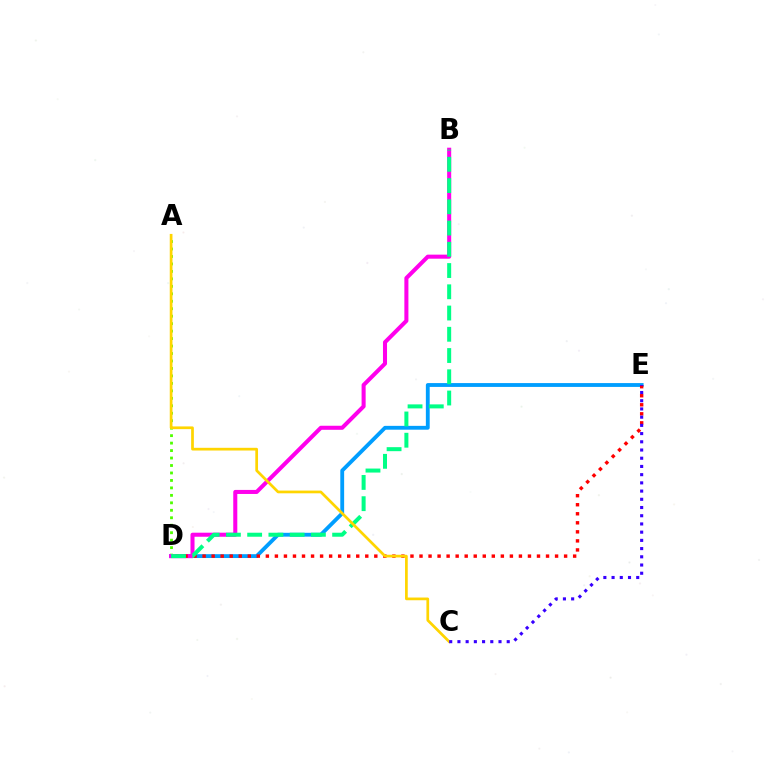{('D', 'E'): [{'color': '#009eff', 'line_style': 'solid', 'thickness': 2.76}, {'color': '#ff0000', 'line_style': 'dotted', 'thickness': 2.46}], ('A', 'D'): [{'color': '#4fff00', 'line_style': 'dotted', 'thickness': 2.03}], ('B', 'D'): [{'color': '#ff00ed', 'line_style': 'solid', 'thickness': 2.92}, {'color': '#00ff86', 'line_style': 'dashed', 'thickness': 2.89}], ('A', 'C'): [{'color': '#ffd500', 'line_style': 'solid', 'thickness': 1.96}], ('C', 'E'): [{'color': '#3700ff', 'line_style': 'dotted', 'thickness': 2.23}]}